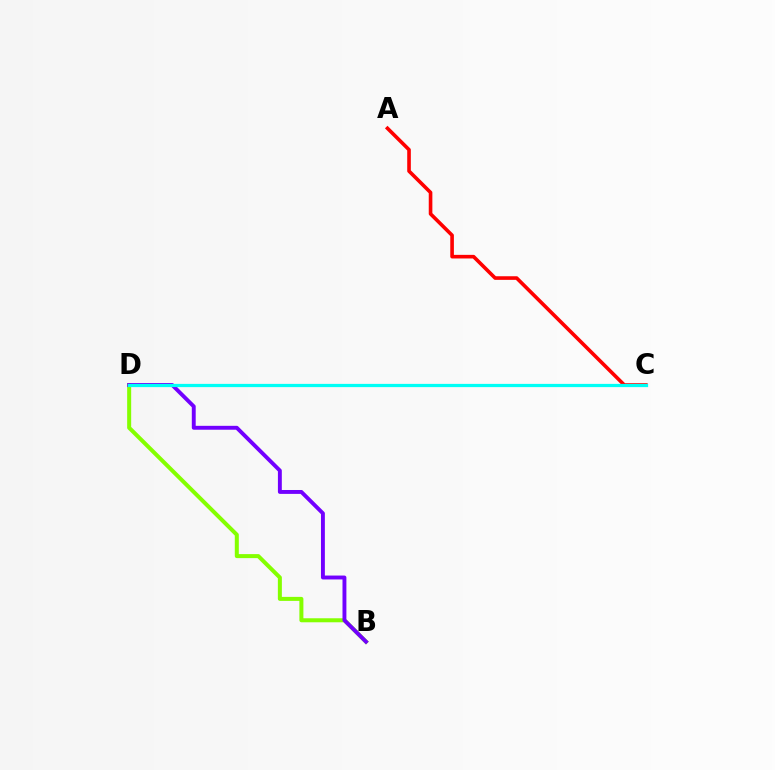{('A', 'C'): [{'color': '#ff0000', 'line_style': 'solid', 'thickness': 2.6}], ('B', 'D'): [{'color': '#84ff00', 'line_style': 'solid', 'thickness': 2.89}, {'color': '#7200ff', 'line_style': 'solid', 'thickness': 2.81}], ('C', 'D'): [{'color': '#00fff6', 'line_style': 'solid', 'thickness': 2.33}]}